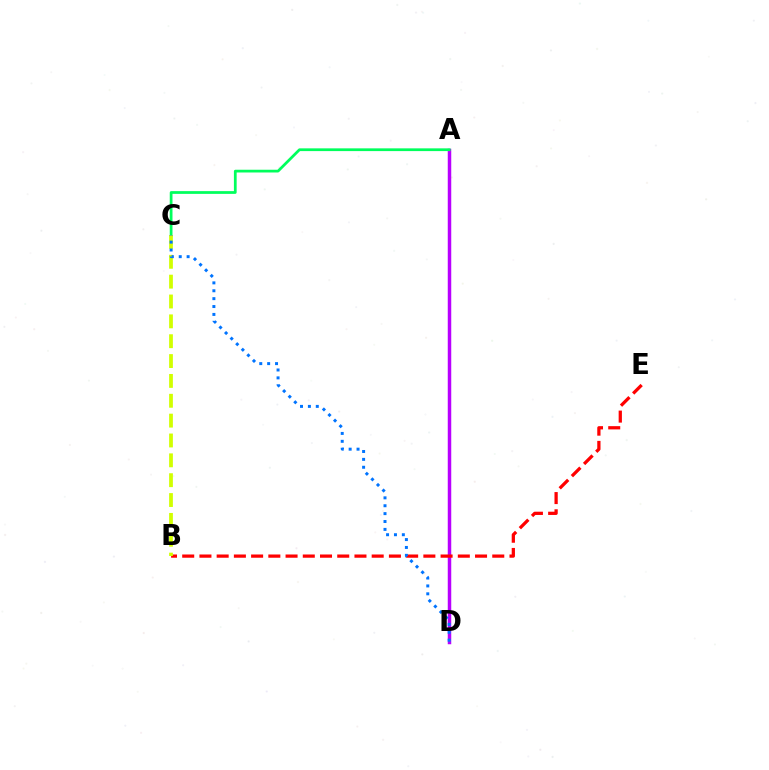{('A', 'D'): [{'color': '#b900ff', 'line_style': 'solid', 'thickness': 2.51}], ('B', 'E'): [{'color': '#ff0000', 'line_style': 'dashed', 'thickness': 2.34}], ('A', 'C'): [{'color': '#00ff5c', 'line_style': 'solid', 'thickness': 1.98}], ('B', 'C'): [{'color': '#d1ff00', 'line_style': 'dashed', 'thickness': 2.7}], ('C', 'D'): [{'color': '#0074ff', 'line_style': 'dotted', 'thickness': 2.14}]}